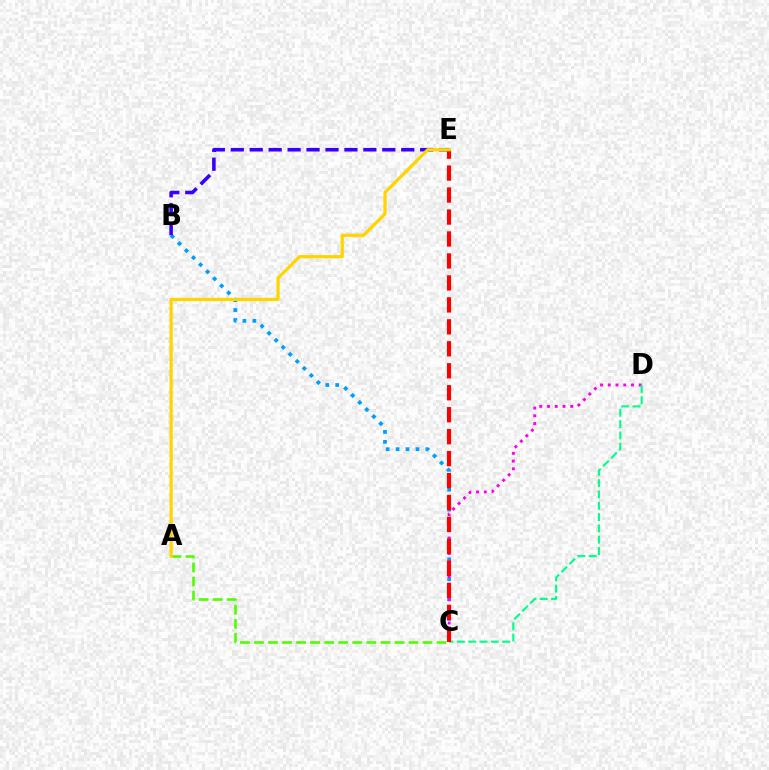{('B', 'C'): [{'color': '#009eff', 'line_style': 'dotted', 'thickness': 2.7}], ('B', 'E'): [{'color': '#3700ff', 'line_style': 'dashed', 'thickness': 2.57}], ('C', 'D'): [{'color': '#ff00ed', 'line_style': 'dotted', 'thickness': 2.1}, {'color': '#00ff86', 'line_style': 'dashed', 'thickness': 1.54}], ('A', 'C'): [{'color': '#4fff00', 'line_style': 'dashed', 'thickness': 1.91}], ('C', 'E'): [{'color': '#ff0000', 'line_style': 'dashed', 'thickness': 2.98}], ('A', 'E'): [{'color': '#ffd500', 'line_style': 'solid', 'thickness': 2.33}]}